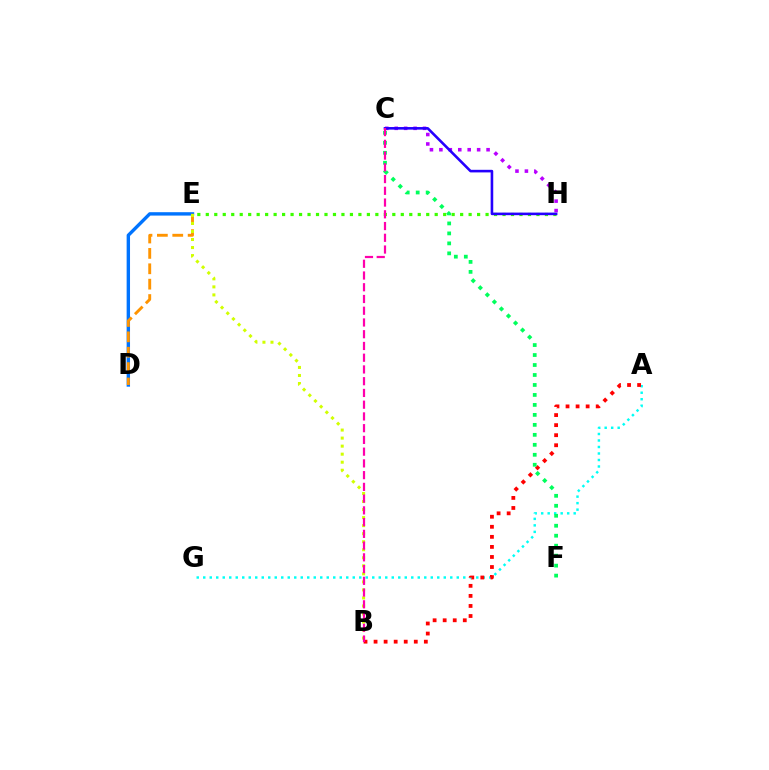{('C', 'H'): [{'color': '#b900ff', 'line_style': 'dotted', 'thickness': 2.56}, {'color': '#2500ff', 'line_style': 'solid', 'thickness': 1.87}], ('A', 'G'): [{'color': '#00fff6', 'line_style': 'dotted', 'thickness': 1.77}], ('E', 'H'): [{'color': '#3dff00', 'line_style': 'dotted', 'thickness': 2.3}], ('D', 'E'): [{'color': '#0074ff', 'line_style': 'solid', 'thickness': 2.44}, {'color': '#ff9400', 'line_style': 'dashed', 'thickness': 2.09}], ('A', 'B'): [{'color': '#ff0000', 'line_style': 'dotted', 'thickness': 2.73}], ('B', 'E'): [{'color': '#d1ff00', 'line_style': 'dotted', 'thickness': 2.18}], ('C', 'F'): [{'color': '#00ff5c', 'line_style': 'dotted', 'thickness': 2.71}], ('B', 'C'): [{'color': '#ff00ac', 'line_style': 'dashed', 'thickness': 1.6}]}